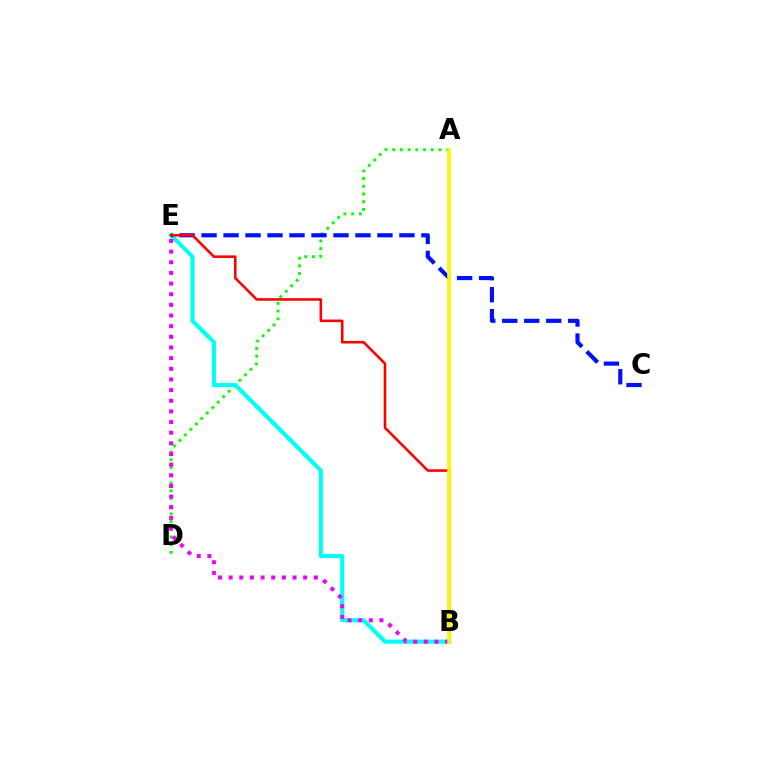{('A', 'D'): [{'color': '#08ff00', 'line_style': 'dotted', 'thickness': 2.1}], ('B', 'E'): [{'color': '#00fff6', 'line_style': 'solid', 'thickness': 2.97}, {'color': '#ee00ff', 'line_style': 'dotted', 'thickness': 2.89}, {'color': '#ff0000', 'line_style': 'solid', 'thickness': 1.86}], ('C', 'E'): [{'color': '#0010ff', 'line_style': 'dashed', 'thickness': 2.99}], ('A', 'B'): [{'color': '#fcf500', 'line_style': 'solid', 'thickness': 2.64}]}